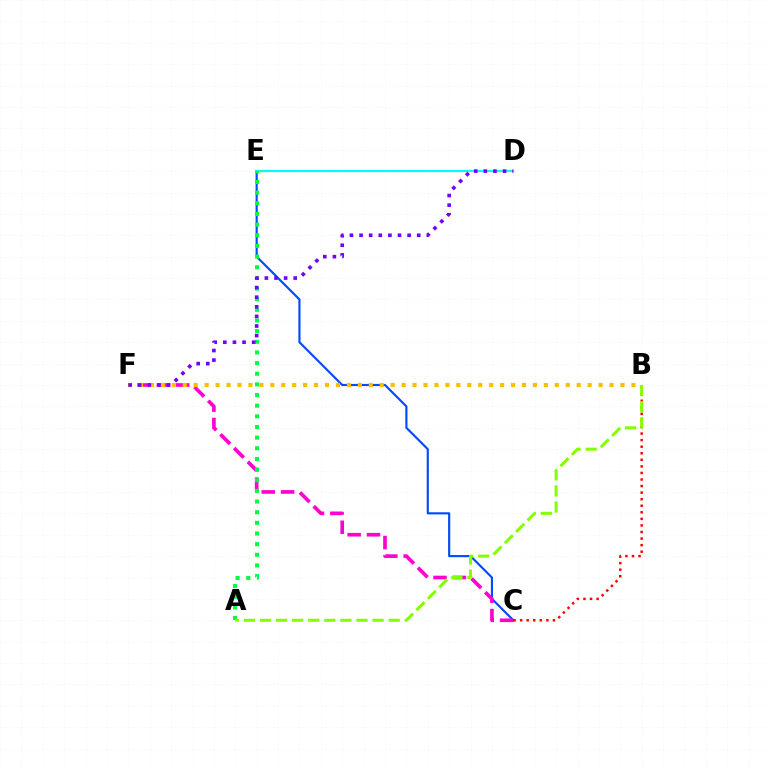{('C', 'E'): [{'color': '#004bff', 'line_style': 'solid', 'thickness': 1.55}], ('D', 'E'): [{'color': '#00fff6', 'line_style': 'solid', 'thickness': 1.58}], ('C', 'F'): [{'color': '#ff00cf', 'line_style': 'dashed', 'thickness': 2.63}], ('B', 'C'): [{'color': '#ff0000', 'line_style': 'dotted', 'thickness': 1.78}], ('A', 'E'): [{'color': '#00ff39', 'line_style': 'dotted', 'thickness': 2.89}], ('A', 'B'): [{'color': '#84ff00', 'line_style': 'dashed', 'thickness': 2.18}], ('B', 'F'): [{'color': '#ffbd00', 'line_style': 'dotted', 'thickness': 2.97}], ('D', 'F'): [{'color': '#7200ff', 'line_style': 'dotted', 'thickness': 2.61}]}